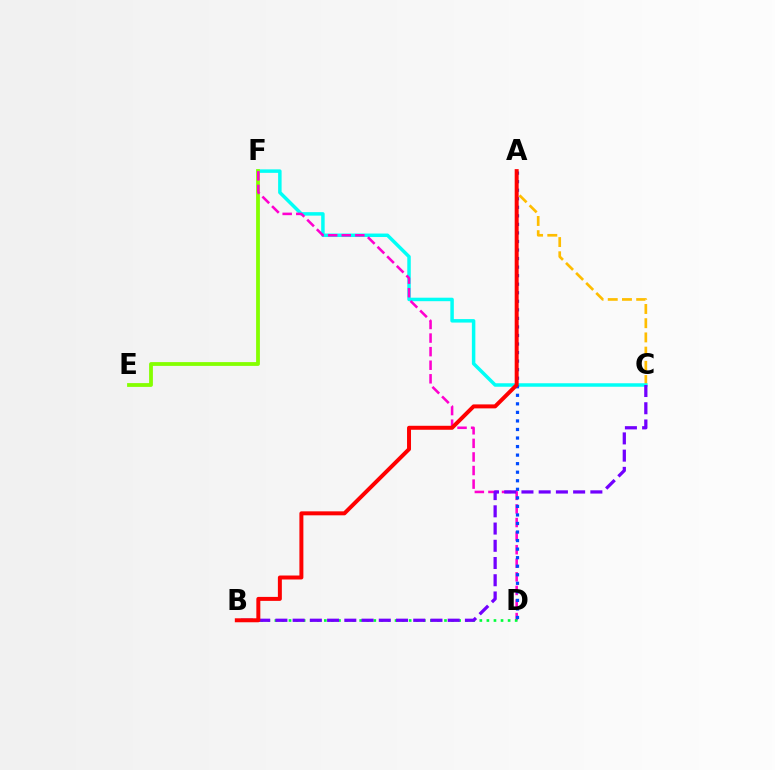{('A', 'C'): [{'color': '#ffbd00', 'line_style': 'dashed', 'thickness': 1.93}], ('C', 'F'): [{'color': '#00fff6', 'line_style': 'solid', 'thickness': 2.51}], ('E', 'F'): [{'color': '#84ff00', 'line_style': 'solid', 'thickness': 2.73}], ('D', 'F'): [{'color': '#ff00cf', 'line_style': 'dashed', 'thickness': 1.84}], ('B', 'D'): [{'color': '#00ff39', 'line_style': 'dotted', 'thickness': 1.92}], ('B', 'C'): [{'color': '#7200ff', 'line_style': 'dashed', 'thickness': 2.34}], ('A', 'D'): [{'color': '#004bff', 'line_style': 'dotted', 'thickness': 2.32}], ('A', 'B'): [{'color': '#ff0000', 'line_style': 'solid', 'thickness': 2.86}]}